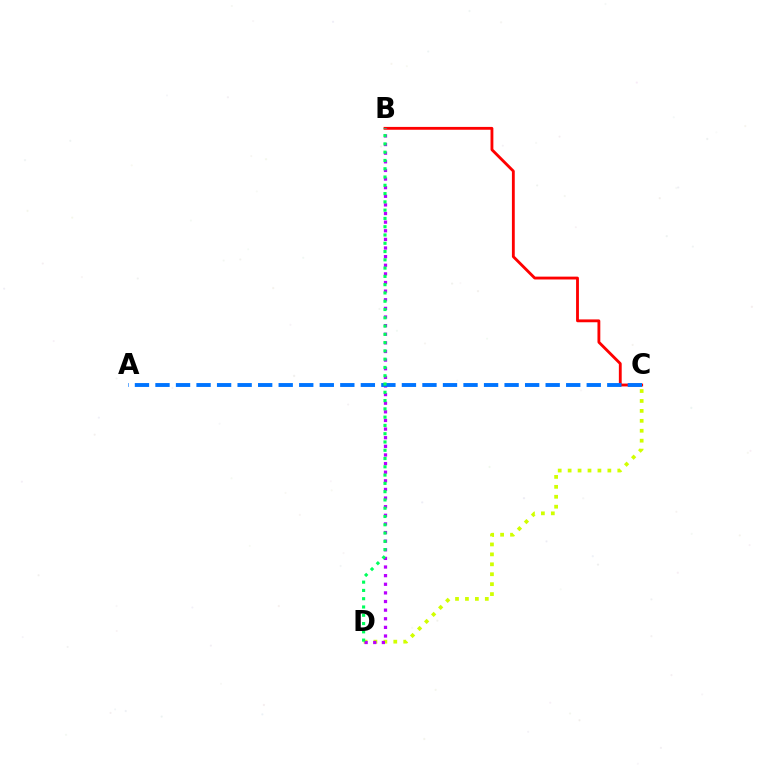{('B', 'C'): [{'color': '#ff0000', 'line_style': 'solid', 'thickness': 2.05}], ('C', 'D'): [{'color': '#d1ff00', 'line_style': 'dotted', 'thickness': 2.7}], ('B', 'D'): [{'color': '#b900ff', 'line_style': 'dotted', 'thickness': 2.34}, {'color': '#00ff5c', 'line_style': 'dotted', 'thickness': 2.25}], ('A', 'C'): [{'color': '#0074ff', 'line_style': 'dashed', 'thickness': 2.79}]}